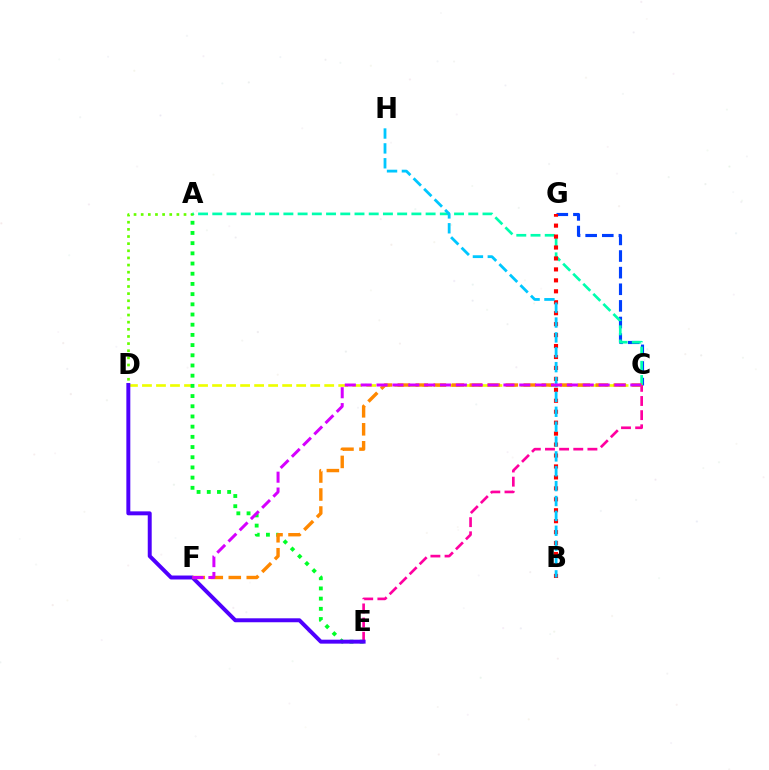{('C', 'D'): [{'color': '#eeff00', 'line_style': 'dashed', 'thickness': 1.9}], ('C', 'G'): [{'color': '#003fff', 'line_style': 'dashed', 'thickness': 2.26}], ('A', 'D'): [{'color': '#66ff00', 'line_style': 'dotted', 'thickness': 1.94}], ('A', 'C'): [{'color': '#00ffaf', 'line_style': 'dashed', 'thickness': 1.93}], ('B', 'G'): [{'color': '#ff0000', 'line_style': 'dotted', 'thickness': 2.97}], ('A', 'E'): [{'color': '#00ff27', 'line_style': 'dotted', 'thickness': 2.77}], ('C', 'E'): [{'color': '#ff00a0', 'line_style': 'dashed', 'thickness': 1.92}], ('B', 'H'): [{'color': '#00c7ff', 'line_style': 'dashed', 'thickness': 2.02}], ('D', 'E'): [{'color': '#4f00ff', 'line_style': 'solid', 'thickness': 2.85}], ('C', 'F'): [{'color': '#ff8800', 'line_style': 'dashed', 'thickness': 2.44}, {'color': '#d600ff', 'line_style': 'dashed', 'thickness': 2.15}]}